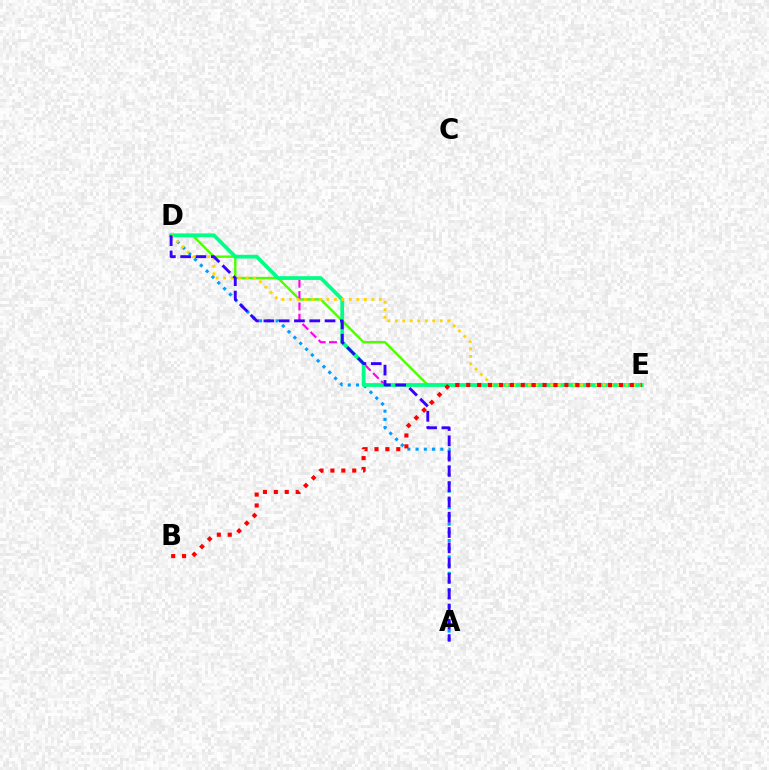{('D', 'E'): [{'color': '#4fff00', 'line_style': 'solid', 'thickness': 1.74}, {'color': '#ff00ed', 'line_style': 'dashed', 'thickness': 1.54}, {'color': '#00ff86', 'line_style': 'solid', 'thickness': 2.71}, {'color': '#ffd500', 'line_style': 'dotted', 'thickness': 2.03}], ('A', 'D'): [{'color': '#009eff', 'line_style': 'dotted', 'thickness': 2.24}, {'color': '#3700ff', 'line_style': 'dashed', 'thickness': 2.08}], ('B', 'E'): [{'color': '#ff0000', 'line_style': 'dotted', 'thickness': 2.96}]}